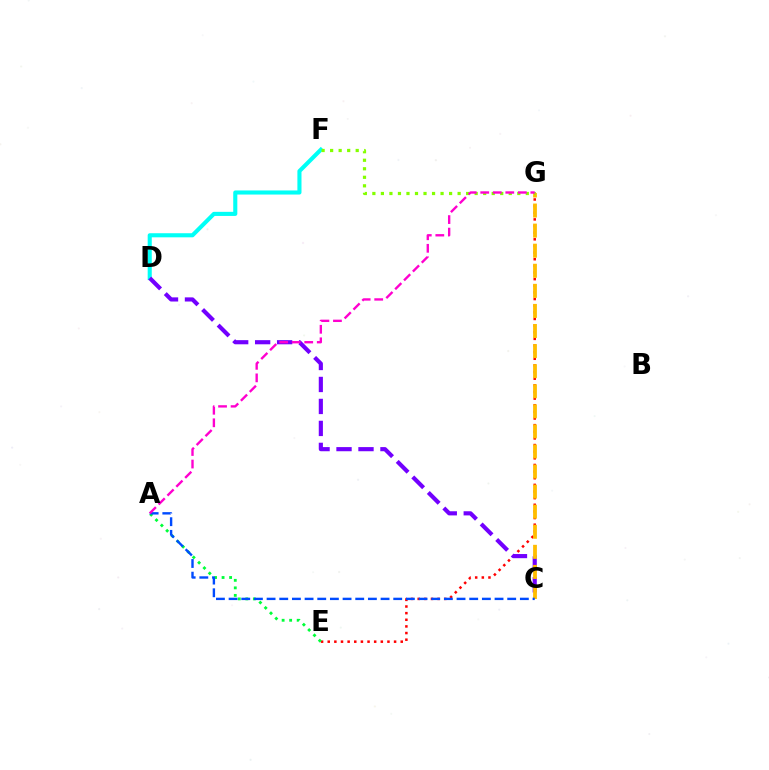{('D', 'F'): [{'color': '#00fff6', 'line_style': 'solid', 'thickness': 2.95}], ('E', 'G'): [{'color': '#ff0000', 'line_style': 'dotted', 'thickness': 1.8}], ('C', 'D'): [{'color': '#7200ff', 'line_style': 'dashed', 'thickness': 2.99}], ('C', 'G'): [{'color': '#ffbd00', 'line_style': 'dashed', 'thickness': 2.73}], ('A', 'E'): [{'color': '#00ff39', 'line_style': 'dotted', 'thickness': 2.04}], ('A', 'C'): [{'color': '#004bff', 'line_style': 'dashed', 'thickness': 1.72}], ('F', 'G'): [{'color': '#84ff00', 'line_style': 'dotted', 'thickness': 2.32}], ('A', 'G'): [{'color': '#ff00cf', 'line_style': 'dashed', 'thickness': 1.7}]}